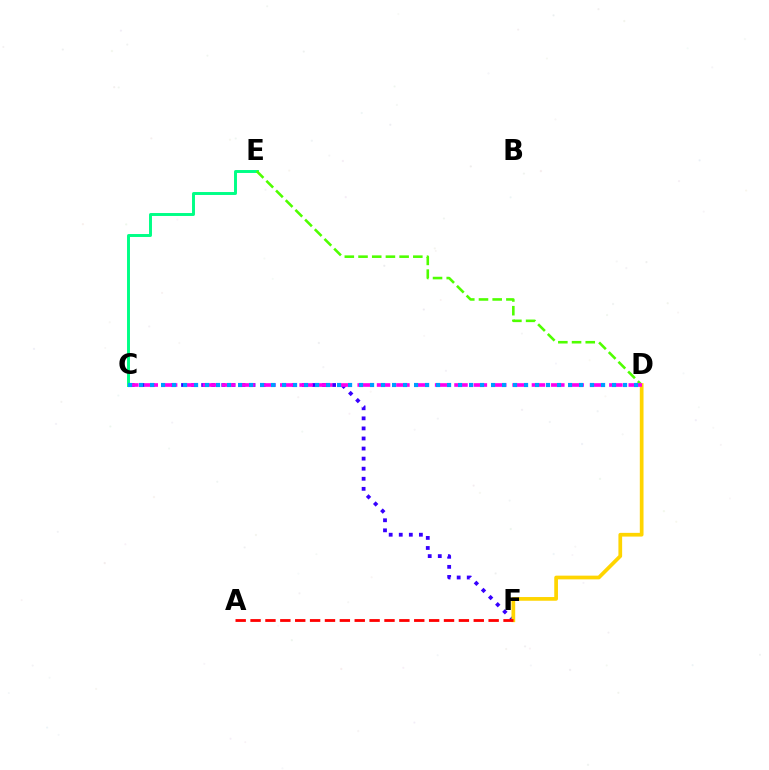{('C', 'E'): [{'color': '#00ff86', 'line_style': 'solid', 'thickness': 2.12}], ('D', 'E'): [{'color': '#4fff00', 'line_style': 'dashed', 'thickness': 1.86}], ('C', 'F'): [{'color': '#3700ff', 'line_style': 'dotted', 'thickness': 2.74}], ('D', 'F'): [{'color': '#ffd500', 'line_style': 'solid', 'thickness': 2.68}], ('C', 'D'): [{'color': '#ff00ed', 'line_style': 'dashed', 'thickness': 2.63}, {'color': '#009eff', 'line_style': 'dotted', 'thickness': 2.99}], ('A', 'F'): [{'color': '#ff0000', 'line_style': 'dashed', 'thickness': 2.02}]}